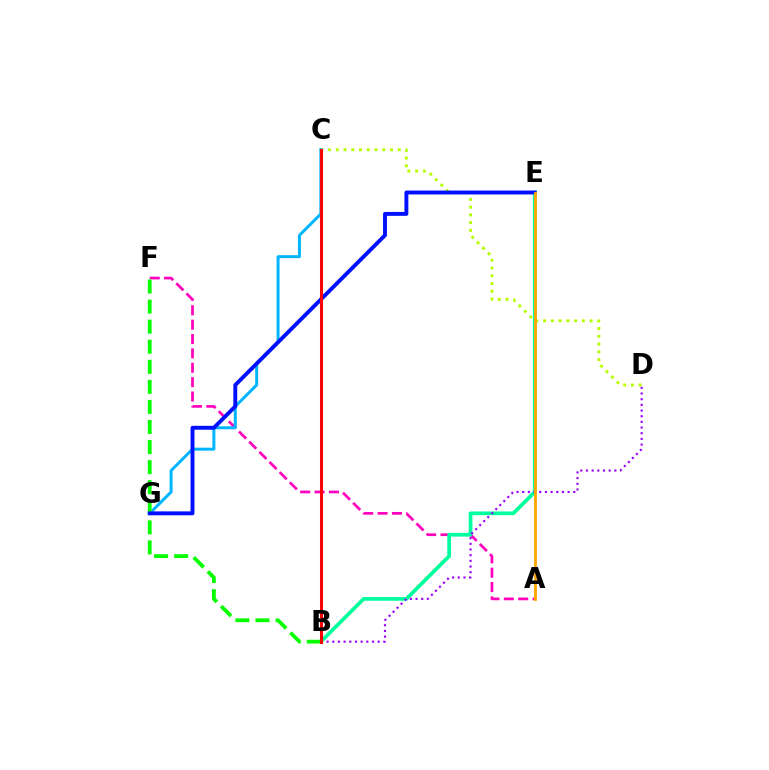{('C', 'D'): [{'color': '#b3ff00', 'line_style': 'dotted', 'thickness': 2.11}], ('A', 'F'): [{'color': '#ff00bd', 'line_style': 'dashed', 'thickness': 1.95}], ('C', 'G'): [{'color': '#00b5ff', 'line_style': 'solid', 'thickness': 2.14}], ('B', 'E'): [{'color': '#00ff9d', 'line_style': 'solid', 'thickness': 2.67}], ('B', 'F'): [{'color': '#08ff00', 'line_style': 'dashed', 'thickness': 2.73}], ('B', 'D'): [{'color': '#9b00ff', 'line_style': 'dotted', 'thickness': 1.54}], ('E', 'G'): [{'color': '#0010ff', 'line_style': 'solid', 'thickness': 2.81}], ('A', 'E'): [{'color': '#ffa500', 'line_style': 'solid', 'thickness': 2.0}], ('B', 'C'): [{'color': '#ff0000', 'line_style': 'solid', 'thickness': 2.19}]}